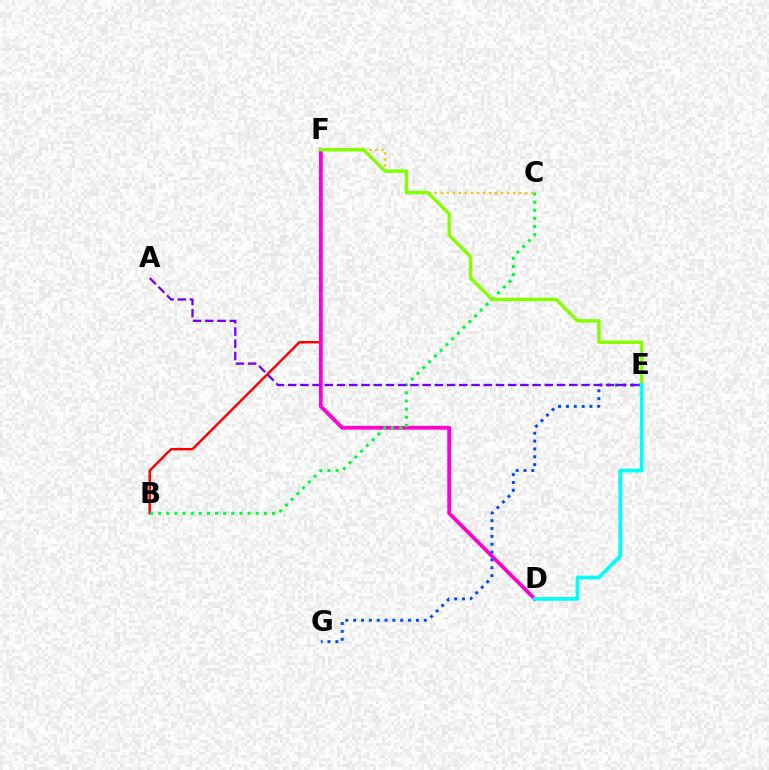{('C', 'F'): [{'color': '#ffbd00', 'line_style': 'dotted', 'thickness': 1.64}], ('B', 'F'): [{'color': '#ff0000', 'line_style': 'solid', 'thickness': 1.75}], ('D', 'F'): [{'color': '#ff00cf', 'line_style': 'solid', 'thickness': 2.72}], ('B', 'C'): [{'color': '#00ff39', 'line_style': 'dotted', 'thickness': 2.21}], ('E', 'G'): [{'color': '#004bff', 'line_style': 'dotted', 'thickness': 2.13}], ('E', 'F'): [{'color': '#84ff00', 'line_style': 'solid', 'thickness': 2.45}], ('A', 'E'): [{'color': '#7200ff', 'line_style': 'dashed', 'thickness': 1.66}], ('D', 'E'): [{'color': '#00fff6', 'line_style': 'solid', 'thickness': 2.68}]}